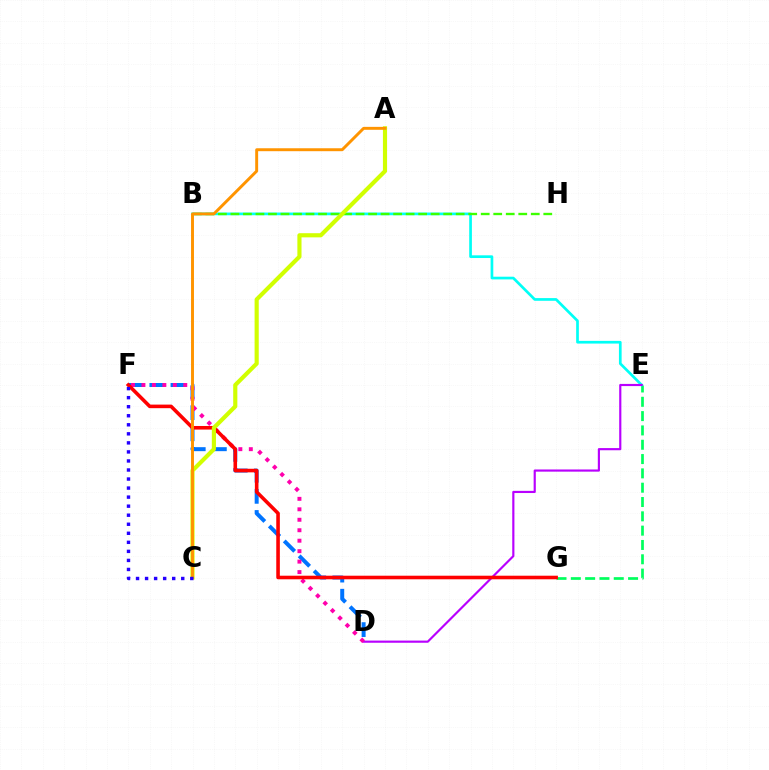{('E', 'G'): [{'color': '#00ff5c', 'line_style': 'dashed', 'thickness': 1.95}], ('B', 'E'): [{'color': '#00fff6', 'line_style': 'solid', 'thickness': 1.94}], ('D', 'E'): [{'color': '#b900ff', 'line_style': 'solid', 'thickness': 1.56}], ('B', 'H'): [{'color': '#3dff00', 'line_style': 'dashed', 'thickness': 1.7}], ('D', 'F'): [{'color': '#0074ff', 'line_style': 'dashed', 'thickness': 2.87}, {'color': '#ff00ac', 'line_style': 'dotted', 'thickness': 2.84}], ('F', 'G'): [{'color': '#ff0000', 'line_style': 'solid', 'thickness': 2.58}], ('A', 'C'): [{'color': '#d1ff00', 'line_style': 'solid', 'thickness': 2.99}, {'color': '#ff9400', 'line_style': 'solid', 'thickness': 2.11}], ('C', 'F'): [{'color': '#2500ff', 'line_style': 'dotted', 'thickness': 2.46}]}